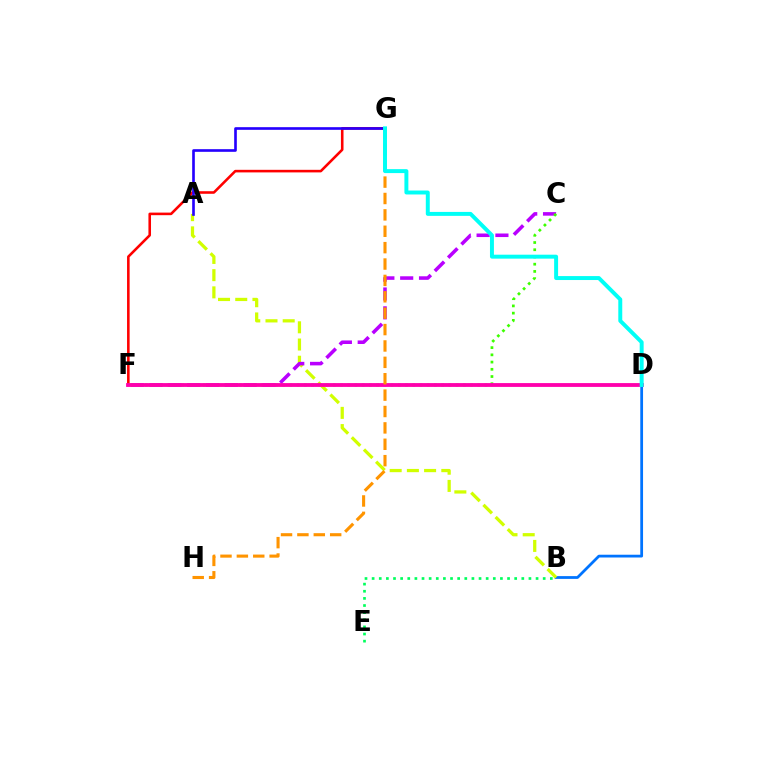{('B', 'E'): [{'color': '#00ff5c', 'line_style': 'dotted', 'thickness': 1.94}], ('B', 'D'): [{'color': '#0074ff', 'line_style': 'solid', 'thickness': 1.99}], ('A', 'B'): [{'color': '#d1ff00', 'line_style': 'dashed', 'thickness': 2.34}], ('F', 'G'): [{'color': '#ff0000', 'line_style': 'solid', 'thickness': 1.86}], ('C', 'F'): [{'color': '#b900ff', 'line_style': 'dashed', 'thickness': 2.56}, {'color': '#3dff00', 'line_style': 'dotted', 'thickness': 1.96}], ('A', 'G'): [{'color': '#2500ff', 'line_style': 'solid', 'thickness': 1.91}], ('D', 'F'): [{'color': '#ff00ac', 'line_style': 'solid', 'thickness': 2.75}], ('G', 'H'): [{'color': '#ff9400', 'line_style': 'dashed', 'thickness': 2.23}], ('D', 'G'): [{'color': '#00fff6', 'line_style': 'solid', 'thickness': 2.84}]}